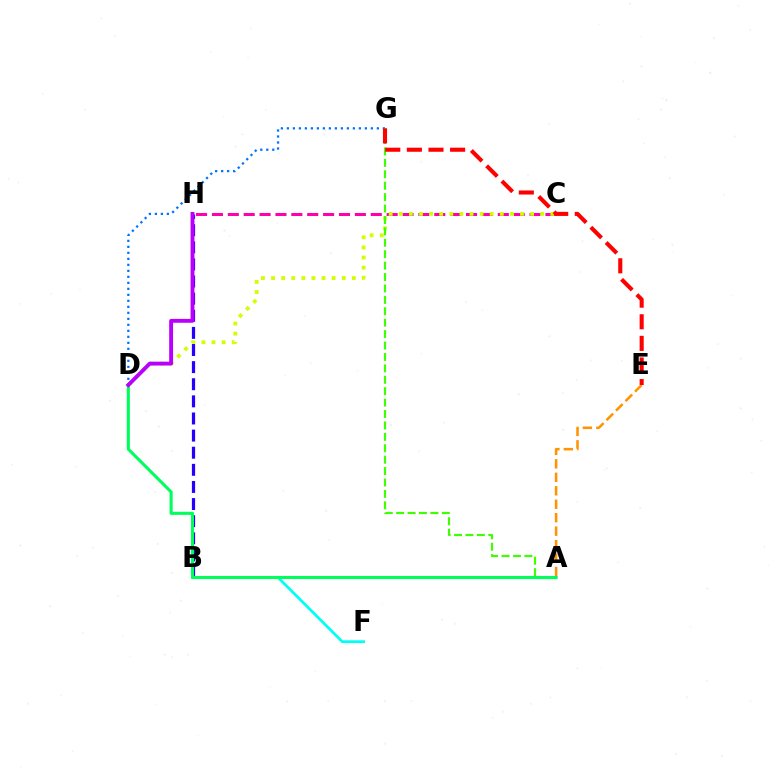{('C', 'H'): [{'color': '#ff00ac', 'line_style': 'dashed', 'thickness': 2.16}], ('C', 'D'): [{'color': '#d1ff00', 'line_style': 'dotted', 'thickness': 2.74}], ('A', 'E'): [{'color': '#ff9400', 'line_style': 'dashed', 'thickness': 1.83}], ('B', 'H'): [{'color': '#2500ff', 'line_style': 'dashed', 'thickness': 2.33}], ('B', 'F'): [{'color': '#00fff6', 'line_style': 'solid', 'thickness': 1.98}], ('D', 'G'): [{'color': '#0074ff', 'line_style': 'dotted', 'thickness': 1.63}], ('A', 'G'): [{'color': '#3dff00', 'line_style': 'dashed', 'thickness': 1.55}], ('A', 'D'): [{'color': '#00ff5c', 'line_style': 'solid', 'thickness': 2.23}], ('E', 'G'): [{'color': '#ff0000', 'line_style': 'dashed', 'thickness': 2.94}], ('D', 'H'): [{'color': '#b900ff', 'line_style': 'solid', 'thickness': 2.78}]}